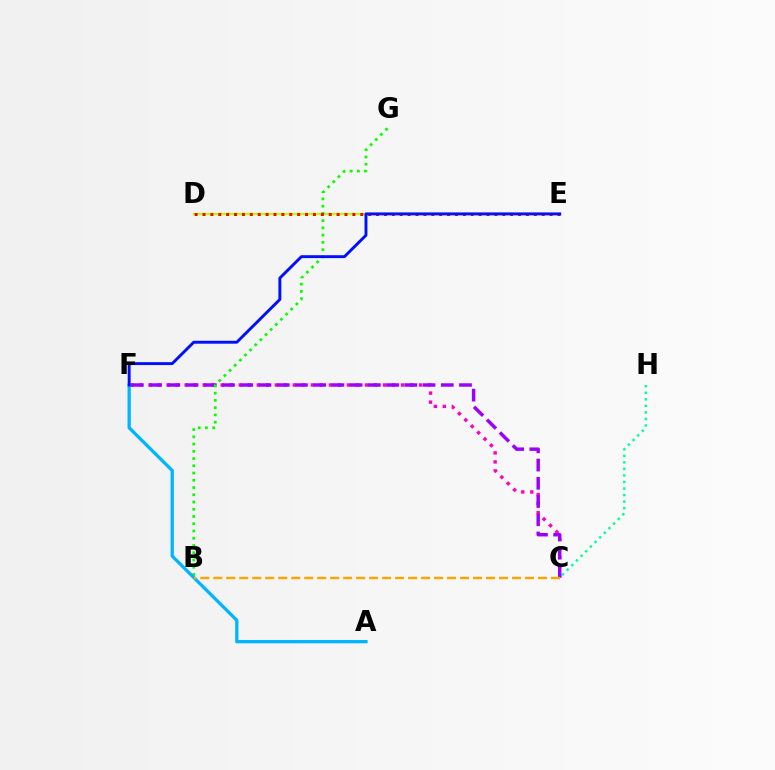{('D', 'E'): [{'color': '#b3ff00', 'line_style': 'solid', 'thickness': 1.67}, {'color': '#ff0000', 'line_style': 'dotted', 'thickness': 2.14}], ('C', 'F'): [{'color': '#ff00bd', 'line_style': 'dotted', 'thickness': 2.45}, {'color': '#9b00ff', 'line_style': 'dashed', 'thickness': 2.48}], ('B', 'G'): [{'color': '#08ff00', 'line_style': 'dotted', 'thickness': 1.97}], ('C', 'H'): [{'color': '#00ff9d', 'line_style': 'dotted', 'thickness': 1.78}], ('A', 'F'): [{'color': '#00b5ff', 'line_style': 'solid', 'thickness': 2.36}], ('B', 'C'): [{'color': '#ffa500', 'line_style': 'dashed', 'thickness': 1.76}], ('E', 'F'): [{'color': '#0010ff', 'line_style': 'solid', 'thickness': 2.1}]}